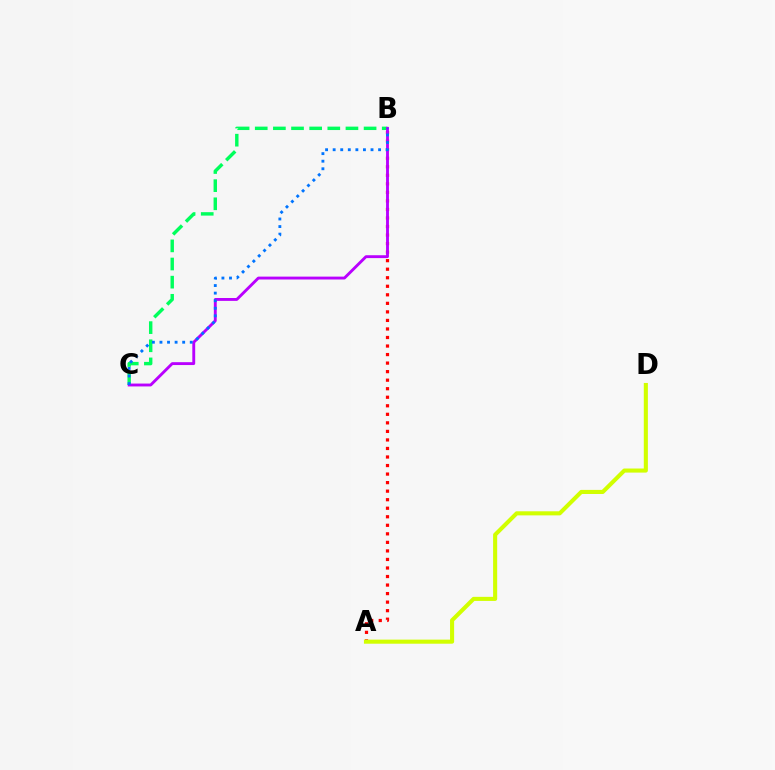{('A', 'B'): [{'color': '#ff0000', 'line_style': 'dotted', 'thickness': 2.32}], ('B', 'C'): [{'color': '#00ff5c', 'line_style': 'dashed', 'thickness': 2.46}, {'color': '#b900ff', 'line_style': 'solid', 'thickness': 2.07}, {'color': '#0074ff', 'line_style': 'dotted', 'thickness': 2.06}], ('A', 'D'): [{'color': '#d1ff00', 'line_style': 'solid', 'thickness': 2.94}]}